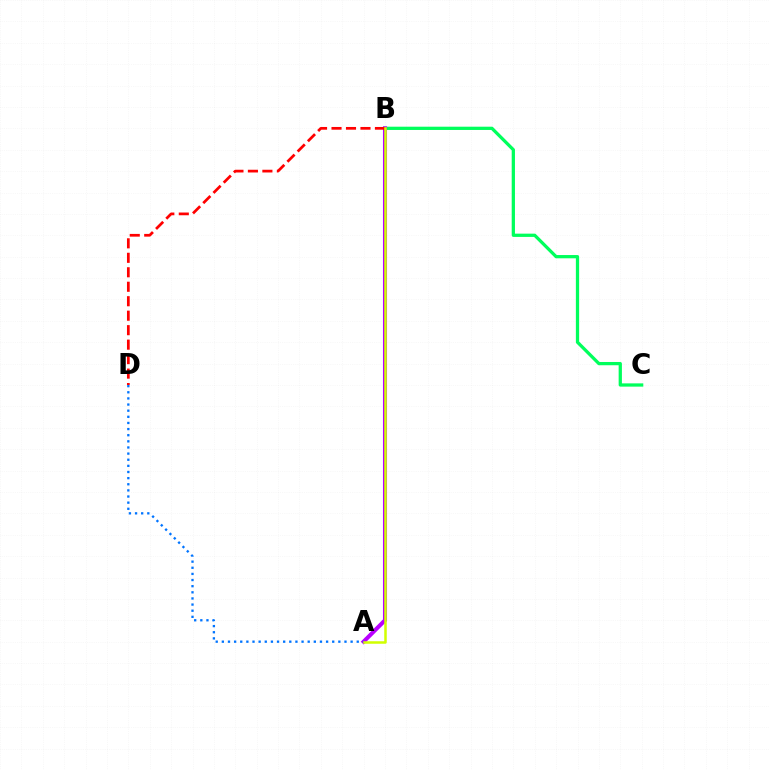{('B', 'C'): [{'color': '#00ff5c', 'line_style': 'solid', 'thickness': 2.35}], ('A', 'B'): [{'color': '#b900ff', 'line_style': 'solid', 'thickness': 2.92}, {'color': '#d1ff00', 'line_style': 'solid', 'thickness': 1.8}], ('B', 'D'): [{'color': '#ff0000', 'line_style': 'dashed', 'thickness': 1.97}], ('A', 'D'): [{'color': '#0074ff', 'line_style': 'dotted', 'thickness': 1.67}]}